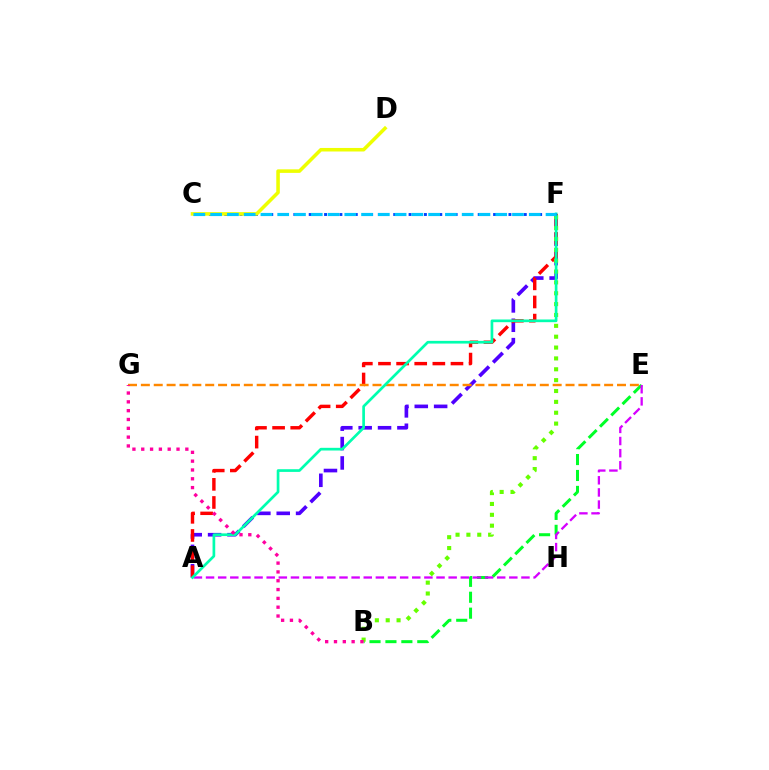{('B', 'E'): [{'color': '#00ff27', 'line_style': 'dashed', 'thickness': 2.16}], ('A', 'F'): [{'color': '#4f00ff', 'line_style': 'dashed', 'thickness': 2.63}, {'color': '#ff0000', 'line_style': 'dashed', 'thickness': 2.46}, {'color': '#00ffaf', 'line_style': 'solid', 'thickness': 1.94}], ('E', 'G'): [{'color': '#ff8800', 'line_style': 'dashed', 'thickness': 1.75}], ('A', 'E'): [{'color': '#d600ff', 'line_style': 'dashed', 'thickness': 1.65}], ('B', 'F'): [{'color': '#66ff00', 'line_style': 'dotted', 'thickness': 2.95}], ('B', 'G'): [{'color': '#ff00a0', 'line_style': 'dotted', 'thickness': 2.4}], ('C', 'F'): [{'color': '#003fff', 'line_style': 'dotted', 'thickness': 2.09}, {'color': '#00c7ff', 'line_style': 'dashed', 'thickness': 2.28}], ('C', 'D'): [{'color': '#eeff00', 'line_style': 'solid', 'thickness': 2.55}]}